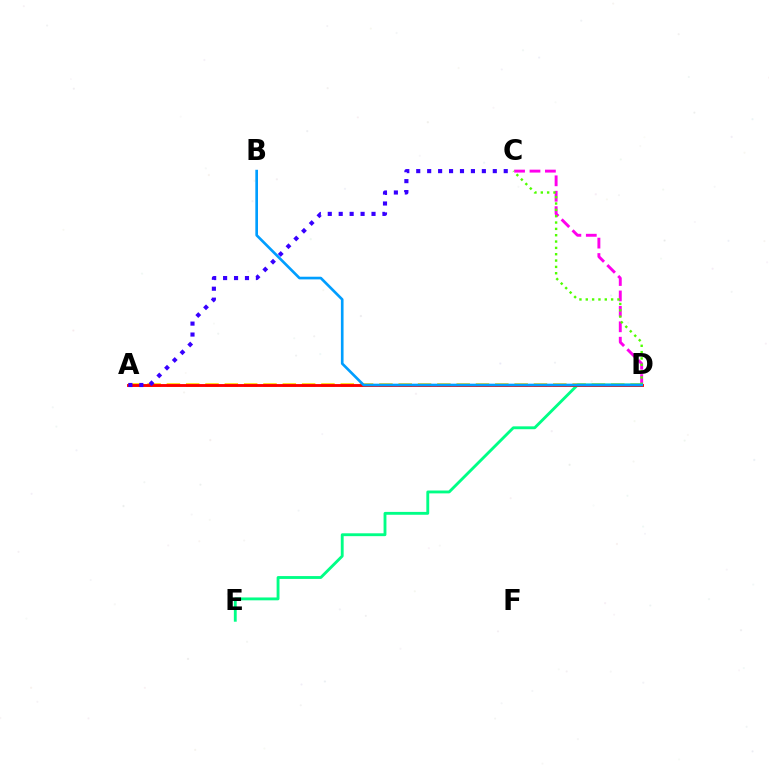{('C', 'D'): [{'color': '#ff00ed', 'line_style': 'dashed', 'thickness': 2.1}, {'color': '#4fff00', 'line_style': 'dotted', 'thickness': 1.72}], ('A', 'D'): [{'color': '#ffd500', 'line_style': 'dashed', 'thickness': 2.62}, {'color': '#ff0000', 'line_style': 'solid', 'thickness': 2.06}], ('D', 'E'): [{'color': '#00ff86', 'line_style': 'solid', 'thickness': 2.06}], ('A', 'C'): [{'color': '#3700ff', 'line_style': 'dotted', 'thickness': 2.97}], ('B', 'D'): [{'color': '#009eff', 'line_style': 'solid', 'thickness': 1.91}]}